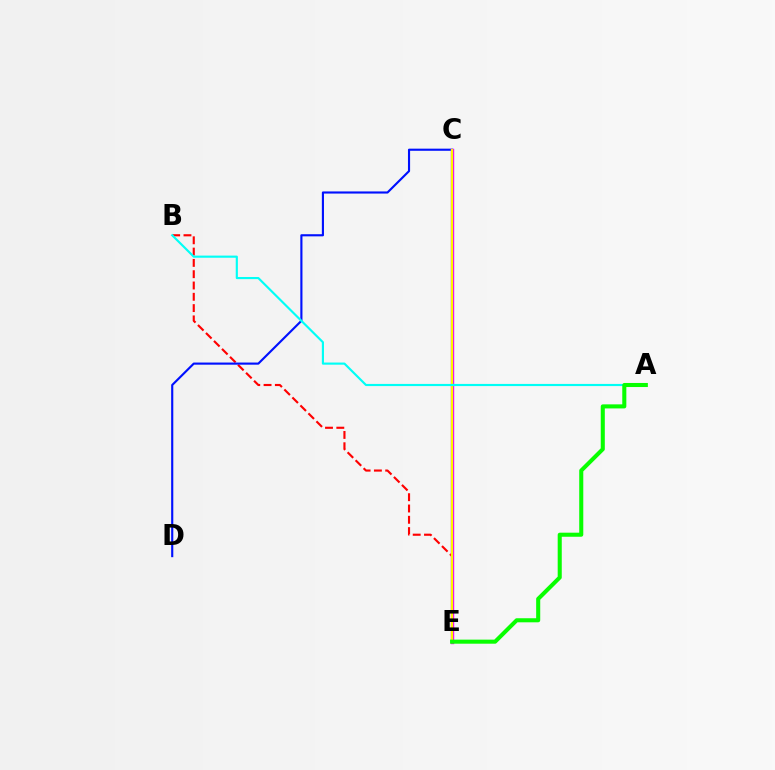{('B', 'E'): [{'color': '#ff0000', 'line_style': 'dashed', 'thickness': 1.54}], ('C', 'D'): [{'color': '#0010ff', 'line_style': 'solid', 'thickness': 1.54}], ('C', 'E'): [{'color': '#ee00ff', 'line_style': 'solid', 'thickness': 2.43}, {'color': '#fcf500', 'line_style': 'solid', 'thickness': 1.58}], ('A', 'B'): [{'color': '#00fff6', 'line_style': 'solid', 'thickness': 1.55}], ('A', 'E'): [{'color': '#08ff00', 'line_style': 'solid', 'thickness': 2.92}]}